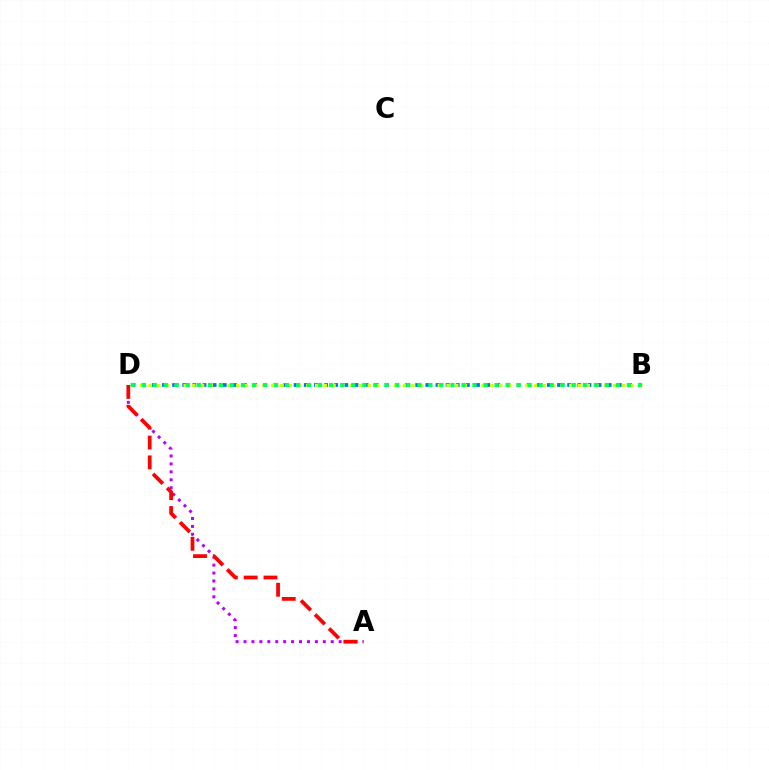{('B', 'D'): [{'color': '#0074ff', 'line_style': 'dotted', 'thickness': 2.75}, {'color': '#d1ff00', 'line_style': 'dotted', 'thickness': 2.38}, {'color': '#00ff5c', 'line_style': 'dotted', 'thickness': 3.0}], ('A', 'D'): [{'color': '#b900ff', 'line_style': 'dotted', 'thickness': 2.15}, {'color': '#ff0000', 'line_style': 'dashed', 'thickness': 2.69}]}